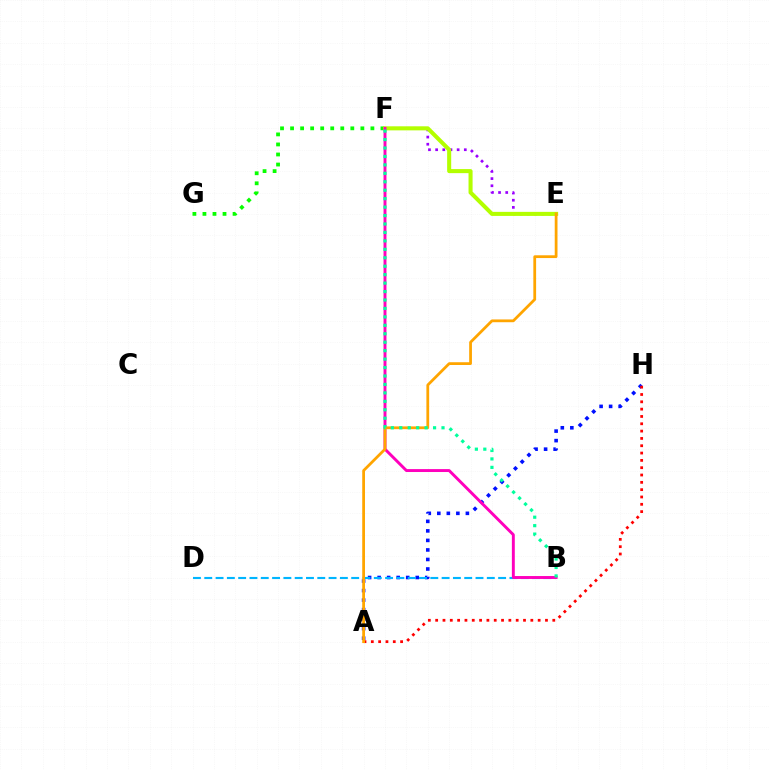{('F', 'G'): [{'color': '#08ff00', 'line_style': 'dotted', 'thickness': 2.73}], ('E', 'F'): [{'color': '#9b00ff', 'line_style': 'dotted', 'thickness': 1.95}, {'color': '#b3ff00', 'line_style': 'solid', 'thickness': 2.92}], ('A', 'H'): [{'color': '#0010ff', 'line_style': 'dotted', 'thickness': 2.59}, {'color': '#ff0000', 'line_style': 'dotted', 'thickness': 1.99}], ('B', 'D'): [{'color': '#00b5ff', 'line_style': 'dashed', 'thickness': 1.54}], ('B', 'F'): [{'color': '#ff00bd', 'line_style': 'solid', 'thickness': 2.1}, {'color': '#00ff9d', 'line_style': 'dotted', 'thickness': 2.29}], ('A', 'E'): [{'color': '#ffa500', 'line_style': 'solid', 'thickness': 2.0}]}